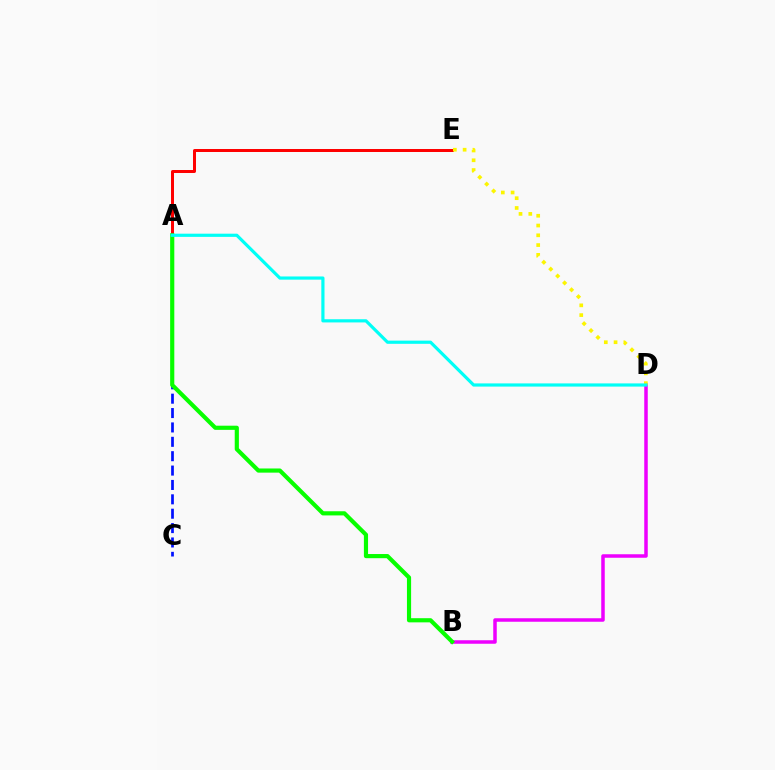{('B', 'D'): [{'color': '#ee00ff', 'line_style': 'solid', 'thickness': 2.53}], ('A', 'C'): [{'color': '#0010ff', 'line_style': 'dashed', 'thickness': 1.95}], ('A', 'E'): [{'color': '#ff0000', 'line_style': 'solid', 'thickness': 2.15}], ('D', 'E'): [{'color': '#fcf500', 'line_style': 'dotted', 'thickness': 2.66}], ('A', 'B'): [{'color': '#08ff00', 'line_style': 'solid', 'thickness': 2.99}], ('A', 'D'): [{'color': '#00fff6', 'line_style': 'solid', 'thickness': 2.29}]}